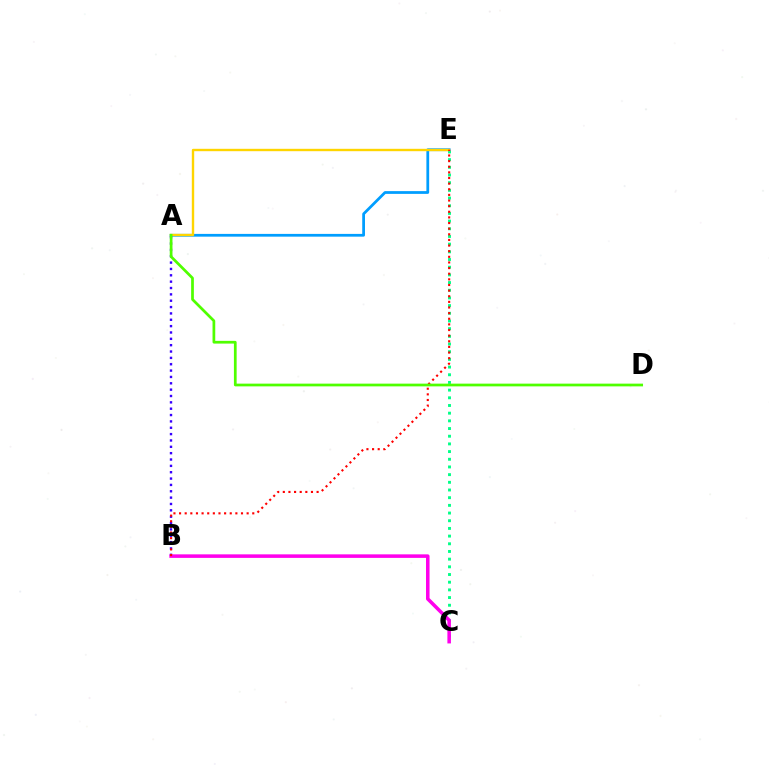{('C', 'E'): [{'color': '#00ff86', 'line_style': 'dotted', 'thickness': 2.09}], ('A', 'E'): [{'color': '#009eff', 'line_style': 'solid', 'thickness': 1.99}, {'color': '#ffd500', 'line_style': 'solid', 'thickness': 1.71}], ('A', 'B'): [{'color': '#3700ff', 'line_style': 'dotted', 'thickness': 1.73}], ('B', 'C'): [{'color': '#ff00ed', 'line_style': 'solid', 'thickness': 2.55}], ('B', 'E'): [{'color': '#ff0000', 'line_style': 'dotted', 'thickness': 1.53}], ('A', 'D'): [{'color': '#4fff00', 'line_style': 'solid', 'thickness': 1.96}]}